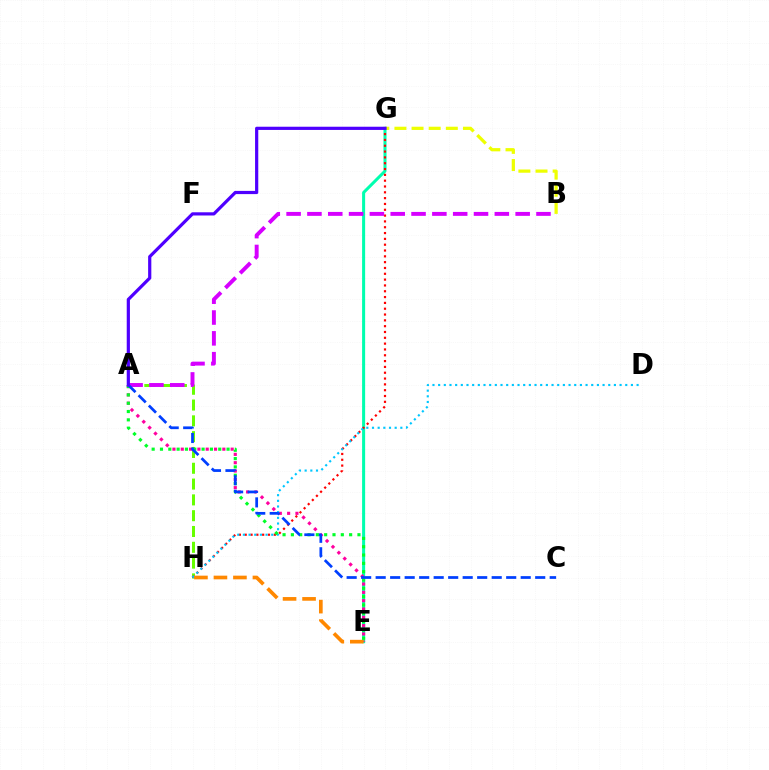{('E', 'G'): [{'color': '#00ffaf', 'line_style': 'solid', 'thickness': 2.18}], ('A', 'E'): [{'color': '#ff00a0', 'line_style': 'dotted', 'thickness': 2.26}, {'color': '#00ff27', 'line_style': 'dotted', 'thickness': 2.26}], ('A', 'H'): [{'color': '#66ff00', 'line_style': 'dashed', 'thickness': 2.15}], ('G', 'H'): [{'color': '#ff0000', 'line_style': 'dotted', 'thickness': 1.58}], ('B', 'G'): [{'color': '#eeff00', 'line_style': 'dashed', 'thickness': 2.33}], ('A', 'B'): [{'color': '#d600ff', 'line_style': 'dashed', 'thickness': 2.83}], ('D', 'H'): [{'color': '#00c7ff', 'line_style': 'dotted', 'thickness': 1.54}], ('E', 'H'): [{'color': '#ff8800', 'line_style': 'dashed', 'thickness': 2.65}], ('A', 'C'): [{'color': '#003fff', 'line_style': 'dashed', 'thickness': 1.97}], ('A', 'G'): [{'color': '#4f00ff', 'line_style': 'solid', 'thickness': 2.31}]}